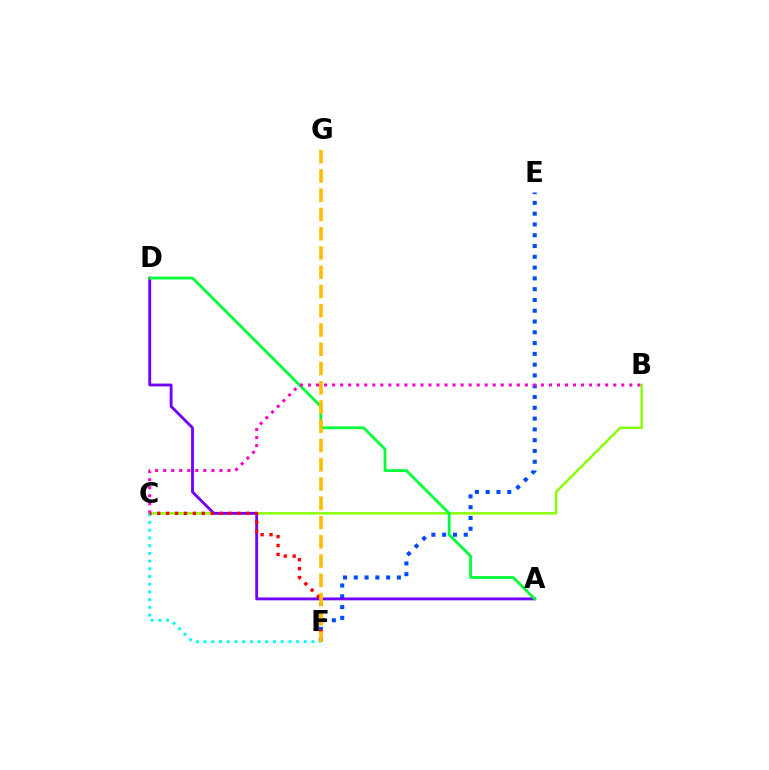{('B', 'C'): [{'color': '#84ff00', 'line_style': 'solid', 'thickness': 1.74}, {'color': '#ff00cf', 'line_style': 'dotted', 'thickness': 2.18}], ('E', 'F'): [{'color': '#004bff', 'line_style': 'dotted', 'thickness': 2.93}], ('A', 'D'): [{'color': '#7200ff', 'line_style': 'solid', 'thickness': 2.05}, {'color': '#00ff39', 'line_style': 'solid', 'thickness': 2.0}], ('C', 'F'): [{'color': '#00fff6', 'line_style': 'dotted', 'thickness': 2.1}, {'color': '#ff0000', 'line_style': 'dotted', 'thickness': 2.42}], ('F', 'G'): [{'color': '#ffbd00', 'line_style': 'dashed', 'thickness': 2.62}]}